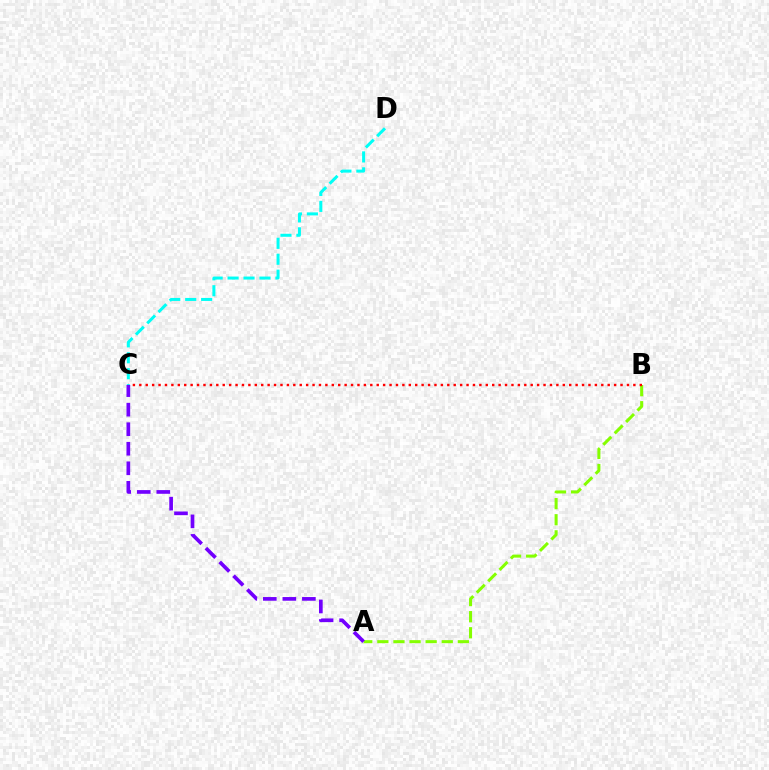{('A', 'B'): [{'color': '#84ff00', 'line_style': 'dashed', 'thickness': 2.19}], ('B', 'C'): [{'color': '#ff0000', 'line_style': 'dotted', 'thickness': 1.74}], ('A', 'C'): [{'color': '#7200ff', 'line_style': 'dashed', 'thickness': 2.65}], ('C', 'D'): [{'color': '#00fff6', 'line_style': 'dashed', 'thickness': 2.17}]}